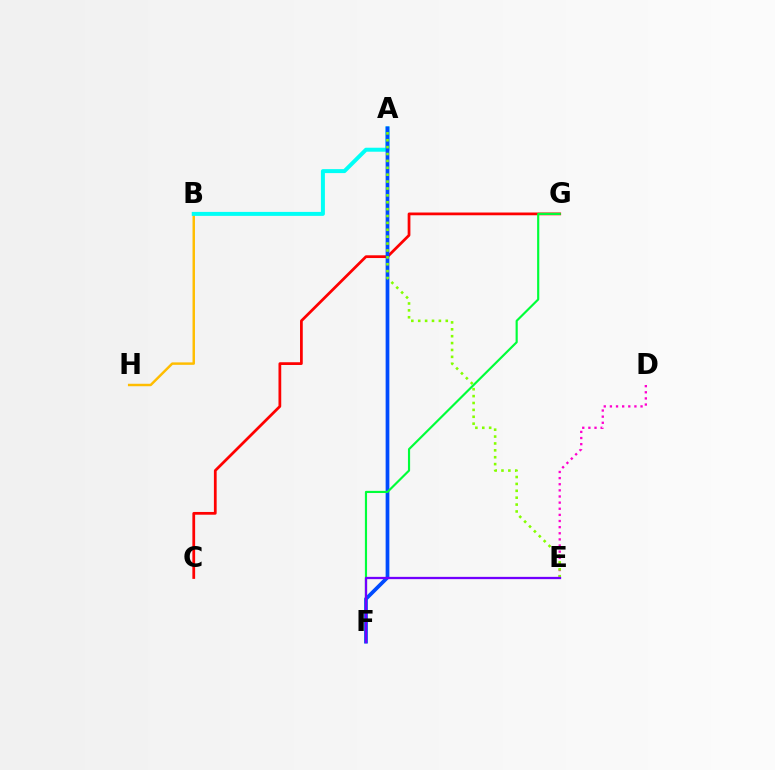{('B', 'H'): [{'color': '#ffbd00', 'line_style': 'solid', 'thickness': 1.77}], ('D', 'E'): [{'color': '#ff00cf', 'line_style': 'dotted', 'thickness': 1.67}], ('A', 'B'): [{'color': '#00fff6', 'line_style': 'solid', 'thickness': 2.87}], ('C', 'G'): [{'color': '#ff0000', 'line_style': 'solid', 'thickness': 1.98}], ('A', 'F'): [{'color': '#004bff', 'line_style': 'solid', 'thickness': 2.68}], ('A', 'E'): [{'color': '#84ff00', 'line_style': 'dotted', 'thickness': 1.87}], ('F', 'G'): [{'color': '#00ff39', 'line_style': 'solid', 'thickness': 1.55}], ('E', 'F'): [{'color': '#7200ff', 'line_style': 'solid', 'thickness': 1.64}]}